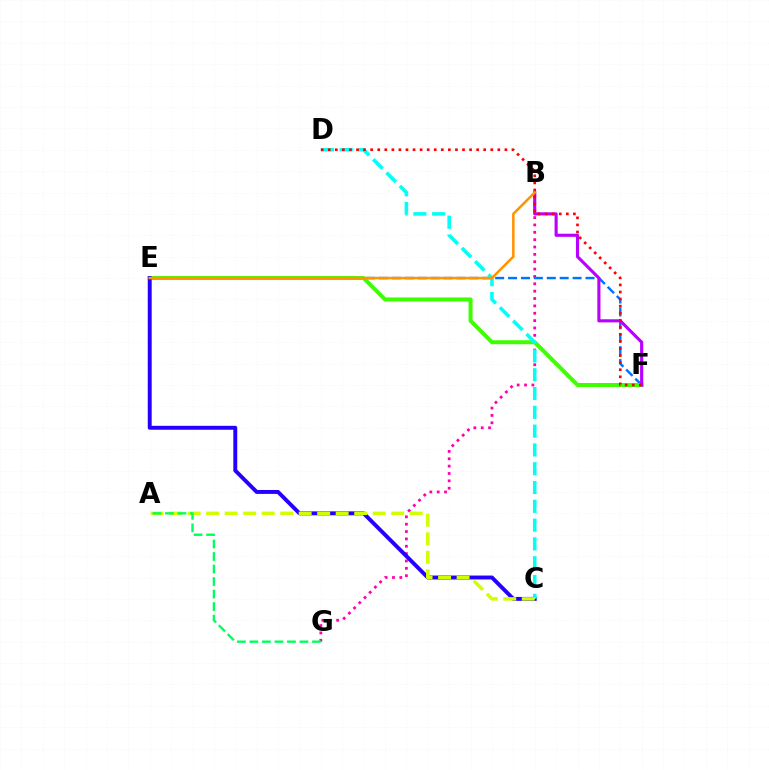{('B', 'G'): [{'color': '#ff00ac', 'line_style': 'dotted', 'thickness': 2.0}], ('E', 'F'): [{'color': '#0074ff', 'line_style': 'dashed', 'thickness': 1.75}, {'color': '#3dff00', 'line_style': 'solid', 'thickness': 2.87}], ('C', 'E'): [{'color': '#2500ff', 'line_style': 'solid', 'thickness': 2.83}], ('C', 'D'): [{'color': '#00fff6', 'line_style': 'dashed', 'thickness': 2.55}], ('B', 'F'): [{'color': '#b900ff', 'line_style': 'solid', 'thickness': 2.24}], ('A', 'C'): [{'color': '#d1ff00', 'line_style': 'dashed', 'thickness': 2.51}], ('D', 'F'): [{'color': '#ff0000', 'line_style': 'dotted', 'thickness': 1.92}], ('B', 'E'): [{'color': '#ff9400', 'line_style': 'solid', 'thickness': 1.83}], ('A', 'G'): [{'color': '#00ff5c', 'line_style': 'dashed', 'thickness': 1.7}]}